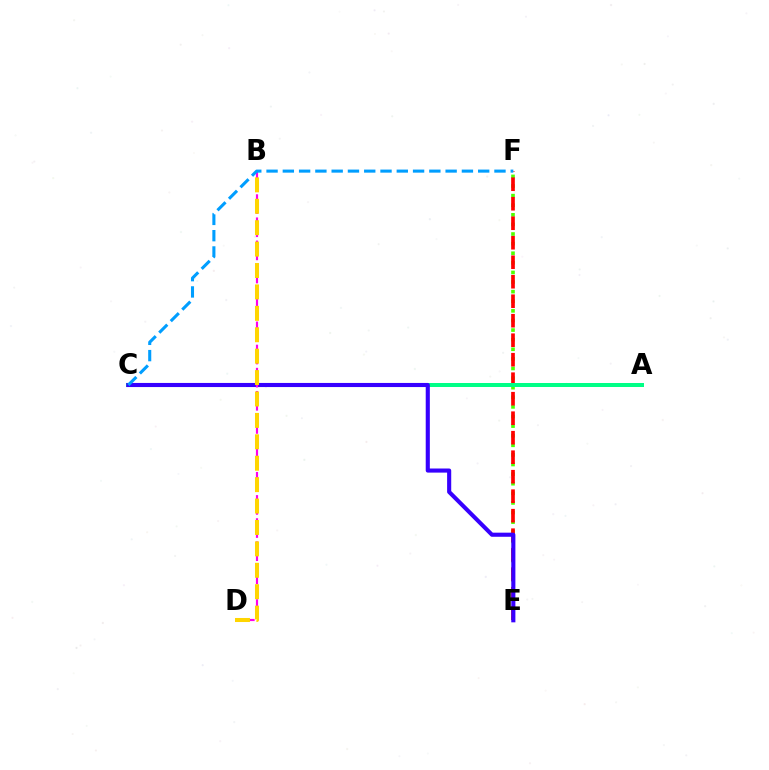{('E', 'F'): [{'color': '#4fff00', 'line_style': 'dotted', 'thickness': 2.61}, {'color': '#ff0000', 'line_style': 'dashed', 'thickness': 2.65}], ('A', 'C'): [{'color': '#00ff86', 'line_style': 'solid', 'thickness': 2.88}], ('C', 'E'): [{'color': '#3700ff', 'line_style': 'solid', 'thickness': 2.96}], ('B', 'D'): [{'color': '#ff00ed', 'line_style': 'dashed', 'thickness': 1.57}, {'color': '#ffd500', 'line_style': 'dashed', 'thickness': 2.91}], ('C', 'F'): [{'color': '#009eff', 'line_style': 'dashed', 'thickness': 2.21}]}